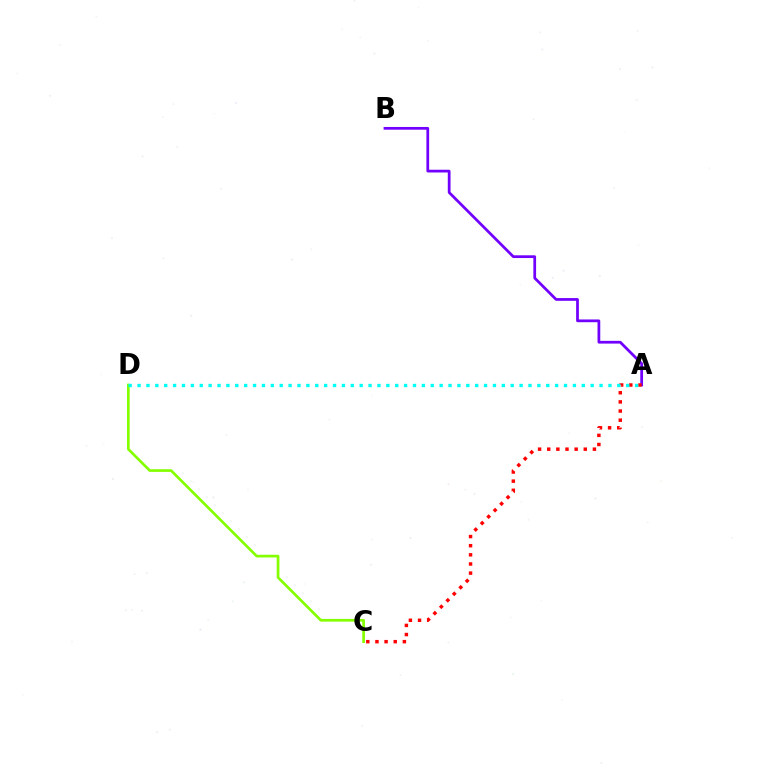{('C', 'D'): [{'color': '#84ff00', 'line_style': 'solid', 'thickness': 1.94}], ('A', 'B'): [{'color': '#7200ff', 'line_style': 'solid', 'thickness': 1.98}], ('A', 'C'): [{'color': '#ff0000', 'line_style': 'dotted', 'thickness': 2.48}], ('A', 'D'): [{'color': '#00fff6', 'line_style': 'dotted', 'thickness': 2.41}]}